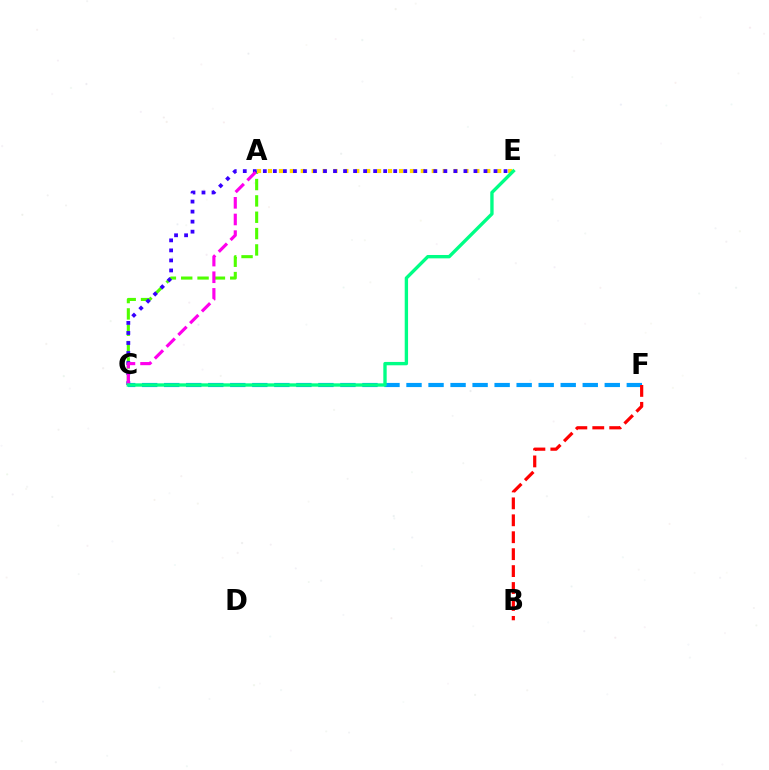{('C', 'F'): [{'color': '#009eff', 'line_style': 'dashed', 'thickness': 2.99}], ('A', 'C'): [{'color': '#4fff00', 'line_style': 'dashed', 'thickness': 2.22}, {'color': '#ff00ed', 'line_style': 'dashed', 'thickness': 2.26}], ('A', 'E'): [{'color': '#ffd500', 'line_style': 'dotted', 'thickness': 2.97}], ('B', 'F'): [{'color': '#ff0000', 'line_style': 'dashed', 'thickness': 2.3}], ('C', 'E'): [{'color': '#3700ff', 'line_style': 'dotted', 'thickness': 2.72}, {'color': '#00ff86', 'line_style': 'solid', 'thickness': 2.42}]}